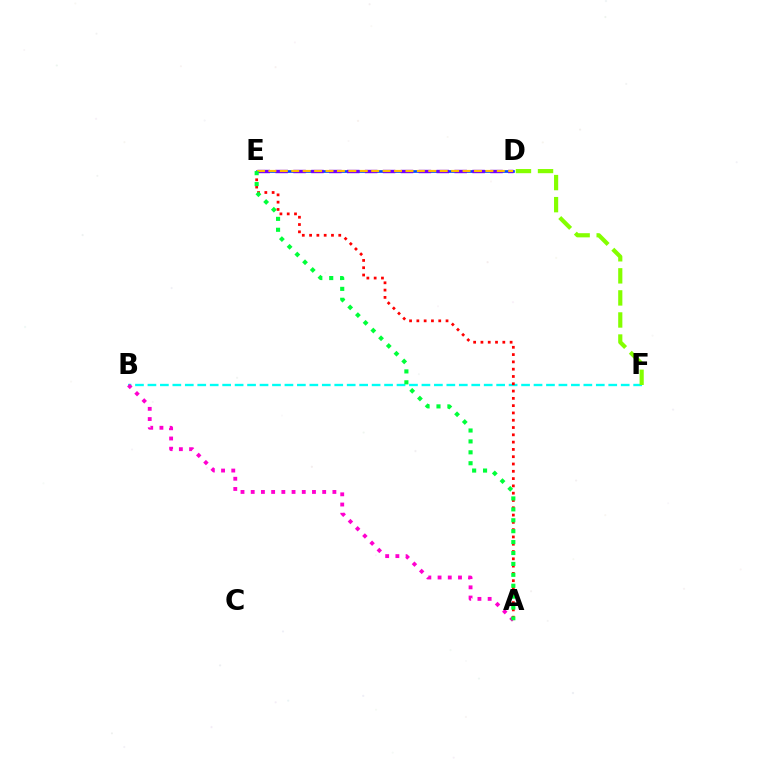{('B', 'F'): [{'color': '#00fff6', 'line_style': 'dashed', 'thickness': 1.69}], ('A', 'E'): [{'color': '#ff0000', 'line_style': 'dotted', 'thickness': 1.98}, {'color': '#00ff39', 'line_style': 'dotted', 'thickness': 2.96}], ('D', 'E'): [{'color': '#004bff', 'line_style': 'solid', 'thickness': 1.93}, {'color': '#7200ff', 'line_style': 'dashed', 'thickness': 2.43}, {'color': '#ffbd00', 'line_style': 'dashed', 'thickness': 1.55}], ('A', 'B'): [{'color': '#ff00cf', 'line_style': 'dotted', 'thickness': 2.77}], ('D', 'F'): [{'color': '#84ff00', 'line_style': 'dashed', 'thickness': 3.0}]}